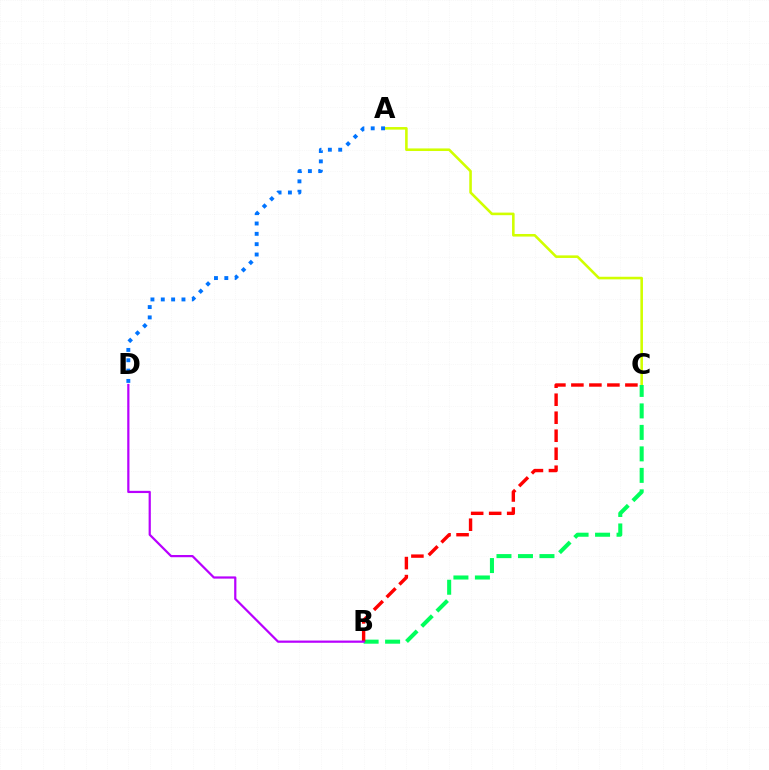{('A', 'C'): [{'color': '#d1ff00', 'line_style': 'solid', 'thickness': 1.86}], ('B', 'C'): [{'color': '#00ff5c', 'line_style': 'dashed', 'thickness': 2.92}, {'color': '#ff0000', 'line_style': 'dashed', 'thickness': 2.45}], ('B', 'D'): [{'color': '#b900ff', 'line_style': 'solid', 'thickness': 1.6}], ('A', 'D'): [{'color': '#0074ff', 'line_style': 'dotted', 'thickness': 2.81}]}